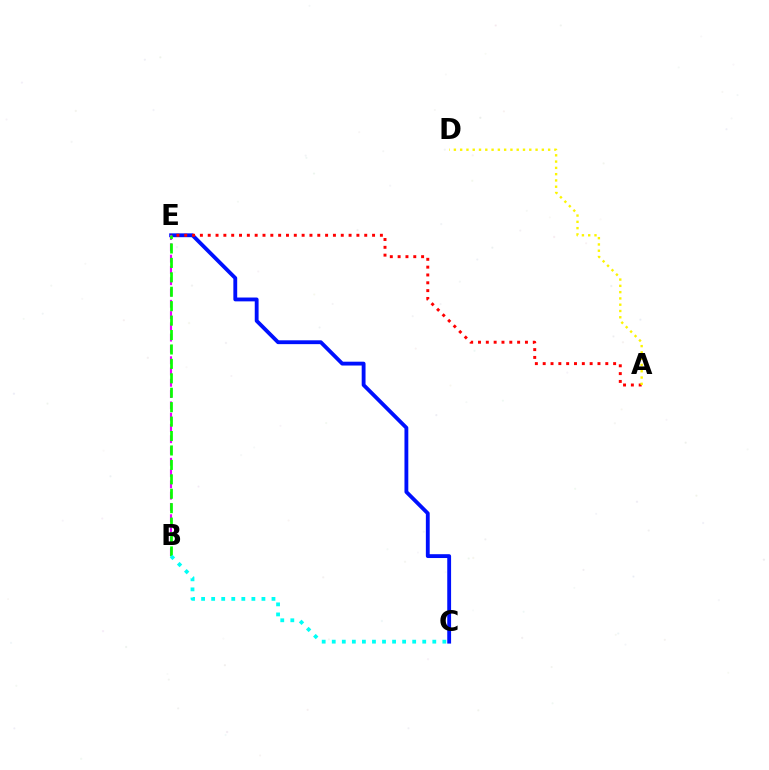{('C', 'E'): [{'color': '#0010ff', 'line_style': 'solid', 'thickness': 2.76}], ('A', 'E'): [{'color': '#ff0000', 'line_style': 'dotted', 'thickness': 2.13}], ('B', 'E'): [{'color': '#ee00ff', 'line_style': 'dashed', 'thickness': 1.53}, {'color': '#08ff00', 'line_style': 'dashed', 'thickness': 1.96}], ('A', 'D'): [{'color': '#fcf500', 'line_style': 'dotted', 'thickness': 1.71}], ('B', 'C'): [{'color': '#00fff6', 'line_style': 'dotted', 'thickness': 2.73}]}